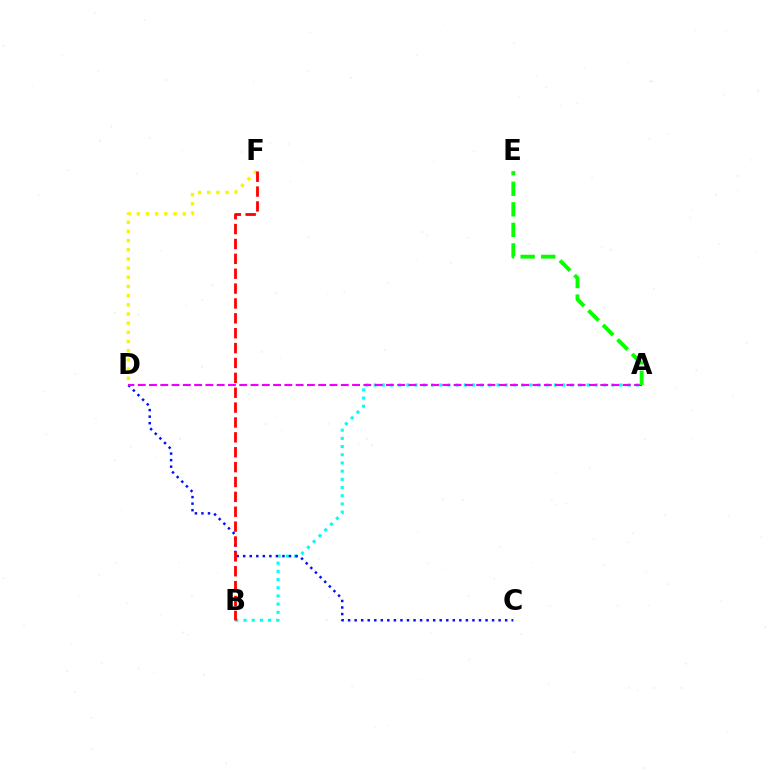{('A', 'B'): [{'color': '#00fff6', 'line_style': 'dotted', 'thickness': 2.23}], ('C', 'D'): [{'color': '#0010ff', 'line_style': 'dotted', 'thickness': 1.78}], ('D', 'F'): [{'color': '#fcf500', 'line_style': 'dotted', 'thickness': 2.49}], ('A', 'D'): [{'color': '#ee00ff', 'line_style': 'dashed', 'thickness': 1.53}], ('B', 'F'): [{'color': '#ff0000', 'line_style': 'dashed', 'thickness': 2.02}], ('A', 'E'): [{'color': '#08ff00', 'line_style': 'dashed', 'thickness': 2.79}]}